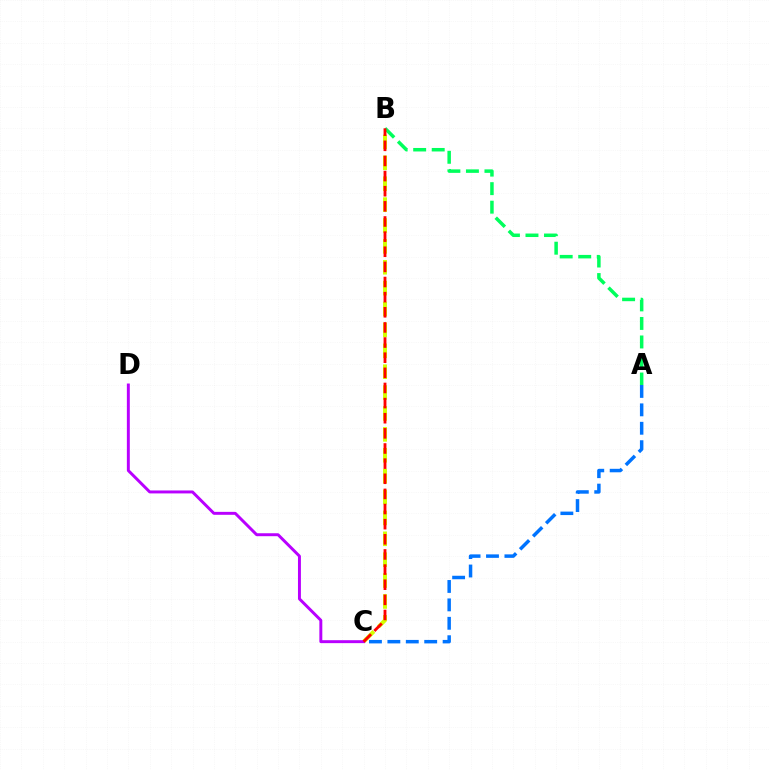{('A', 'B'): [{'color': '#00ff5c', 'line_style': 'dashed', 'thickness': 2.52}], ('A', 'C'): [{'color': '#0074ff', 'line_style': 'dashed', 'thickness': 2.5}], ('B', 'C'): [{'color': '#d1ff00', 'line_style': 'dashed', 'thickness': 2.84}, {'color': '#ff0000', 'line_style': 'dashed', 'thickness': 2.06}], ('C', 'D'): [{'color': '#b900ff', 'line_style': 'solid', 'thickness': 2.12}]}